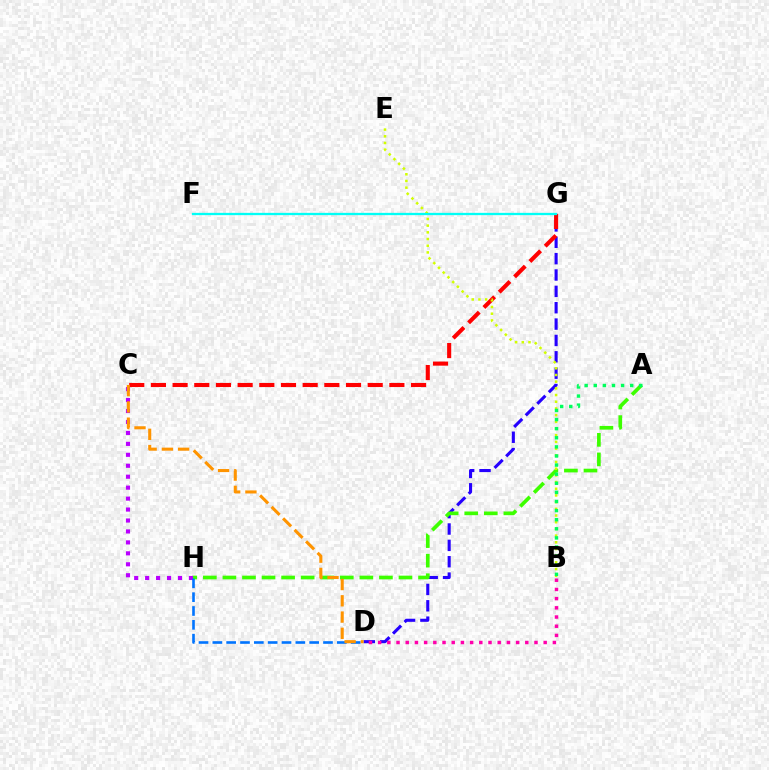{('D', 'G'): [{'color': '#2500ff', 'line_style': 'dashed', 'thickness': 2.22}], ('A', 'H'): [{'color': '#3dff00', 'line_style': 'dashed', 'thickness': 2.66}], ('C', 'G'): [{'color': '#ff0000', 'line_style': 'dashed', 'thickness': 2.94}], ('C', 'H'): [{'color': '#b900ff', 'line_style': 'dotted', 'thickness': 2.97}], ('D', 'H'): [{'color': '#0074ff', 'line_style': 'dashed', 'thickness': 1.88}], ('B', 'E'): [{'color': '#d1ff00', 'line_style': 'dotted', 'thickness': 1.82}], ('A', 'B'): [{'color': '#00ff5c', 'line_style': 'dotted', 'thickness': 2.47}], ('F', 'G'): [{'color': '#00fff6', 'line_style': 'solid', 'thickness': 1.65}], ('C', 'D'): [{'color': '#ff9400', 'line_style': 'dashed', 'thickness': 2.21}], ('B', 'D'): [{'color': '#ff00ac', 'line_style': 'dotted', 'thickness': 2.5}]}